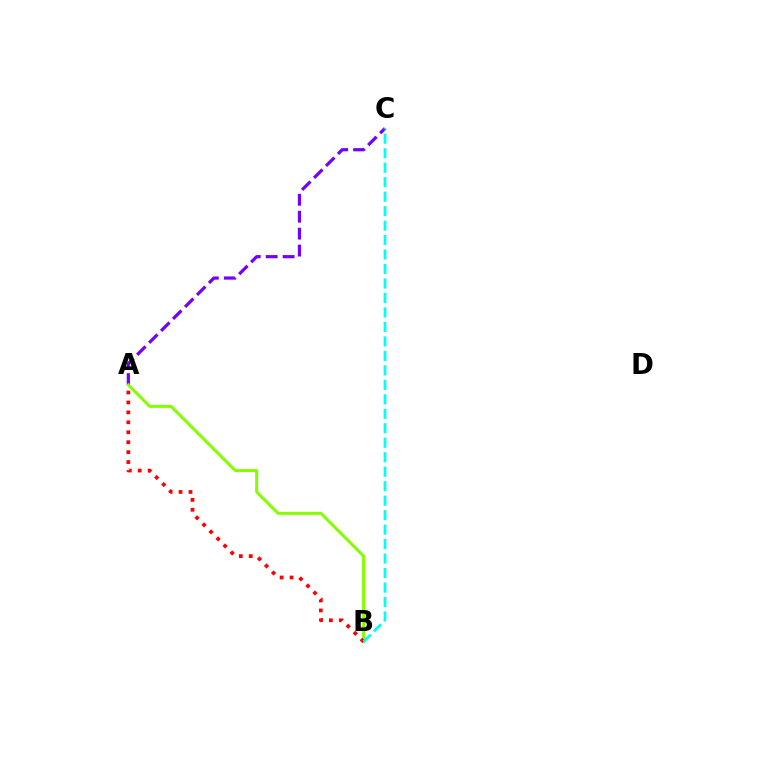{('A', 'C'): [{'color': '#7200ff', 'line_style': 'dashed', 'thickness': 2.3}], ('A', 'B'): [{'color': '#84ff00', 'line_style': 'solid', 'thickness': 2.17}, {'color': '#ff0000', 'line_style': 'dotted', 'thickness': 2.7}], ('B', 'C'): [{'color': '#00fff6', 'line_style': 'dashed', 'thickness': 1.97}]}